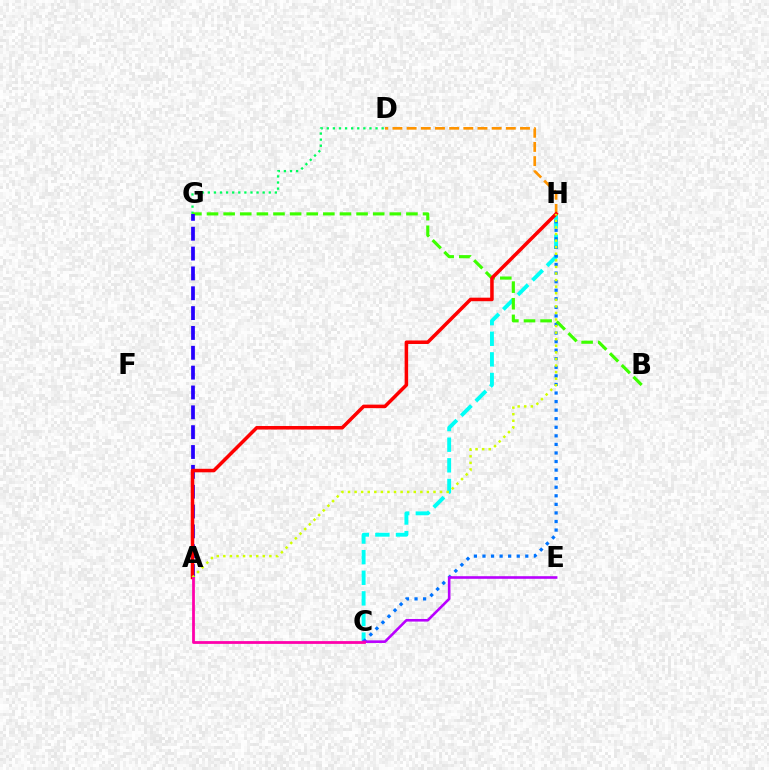{('C', 'H'): [{'color': '#00fff6', 'line_style': 'dashed', 'thickness': 2.8}, {'color': '#0074ff', 'line_style': 'dotted', 'thickness': 2.33}], ('D', 'G'): [{'color': '#00ff5c', 'line_style': 'dotted', 'thickness': 1.66}], ('B', 'G'): [{'color': '#3dff00', 'line_style': 'dashed', 'thickness': 2.26}], ('A', 'G'): [{'color': '#2500ff', 'line_style': 'dashed', 'thickness': 2.7}], ('C', 'E'): [{'color': '#b900ff', 'line_style': 'solid', 'thickness': 1.87}], ('D', 'H'): [{'color': '#ff9400', 'line_style': 'dashed', 'thickness': 1.93}], ('A', 'H'): [{'color': '#ff0000', 'line_style': 'solid', 'thickness': 2.54}, {'color': '#d1ff00', 'line_style': 'dotted', 'thickness': 1.79}], ('A', 'C'): [{'color': '#ff00ac', 'line_style': 'solid', 'thickness': 2.0}]}